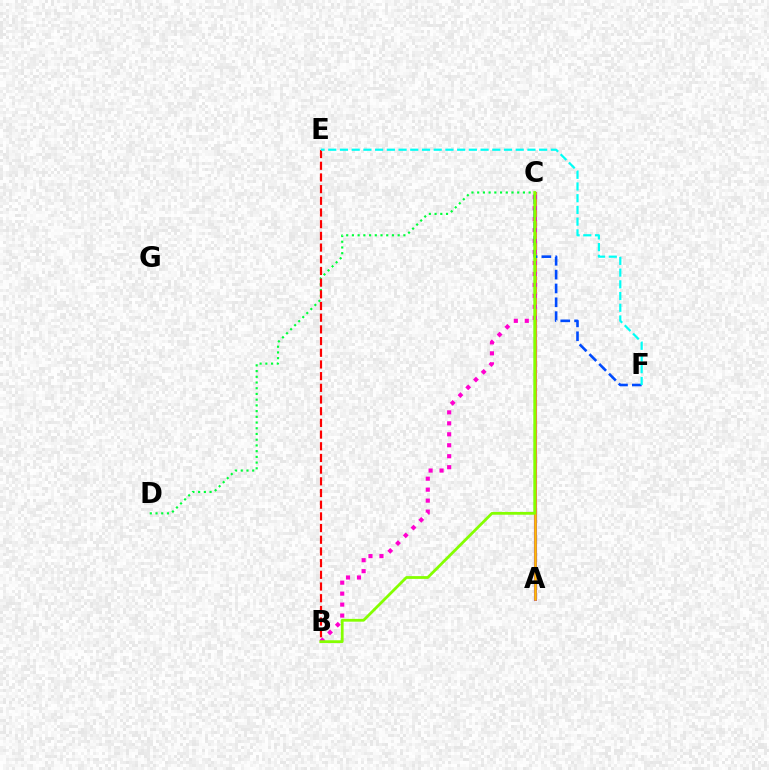{('C', 'D'): [{'color': '#00ff39', 'line_style': 'dotted', 'thickness': 1.55}], ('A', 'C'): [{'color': '#7200ff', 'line_style': 'solid', 'thickness': 2.23}, {'color': '#ffbd00', 'line_style': 'solid', 'thickness': 1.86}], ('B', 'E'): [{'color': '#ff0000', 'line_style': 'dashed', 'thickness': 1.59}], ('B', 'C'): [{'color': '#ff00cf', 'line_style': 'dotted', 'thickness': 2.98}, {'color': '#84ff00', 'line_style': 'solid', 'thickness': 2.0}], ('C', 'F'): [{'color': '#004bff', 'line_style': 'dashed', 'thickness': 1.88}], ('E', 'F'): [{'color': '#00fff6', 'line_style': 'dashed', 'thickness': 1.59}]}